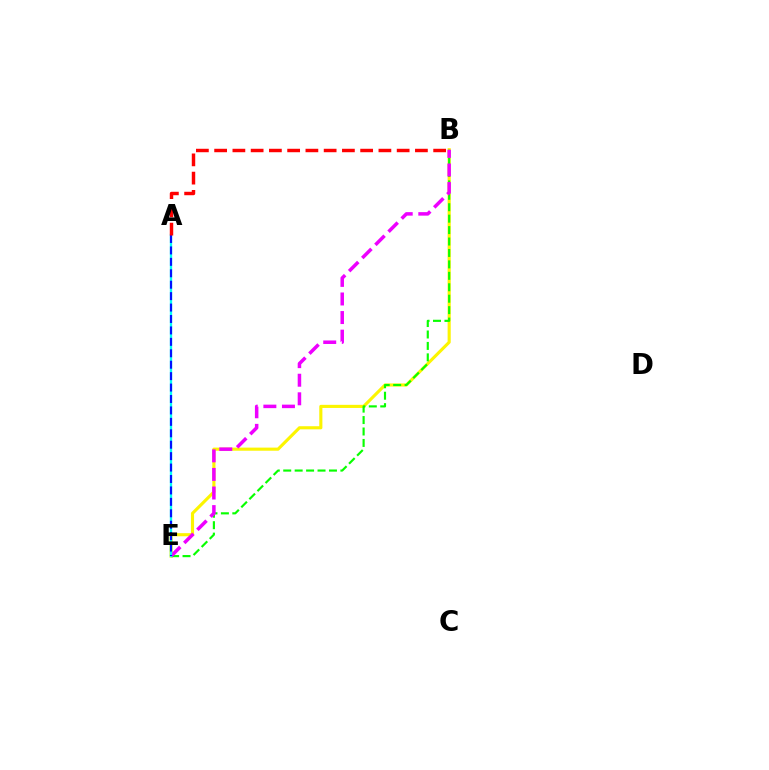{('B', 'E'): [{'color': '#fcf500', 'line_style': 'solid', 'thickness': 2.24}, {'color': '#08ff00', 'line_style': 'dashed', 'thickness': 1.55}, {'color': '#ee00ff', 'line_style': 'dashed', 'thickness': 2.52}], ('A', 'E'): [{'color': '#00fff6', 'line_style': 'solid', 'thickness': 1.67}, {'color': '#0010ff', 'line_style': 'dashed', 'thickness': 1.55}], ('A', 'B'): [{'color': '#ff0000', 'line_style': 'dashed', 'thickness': 2.48}]}